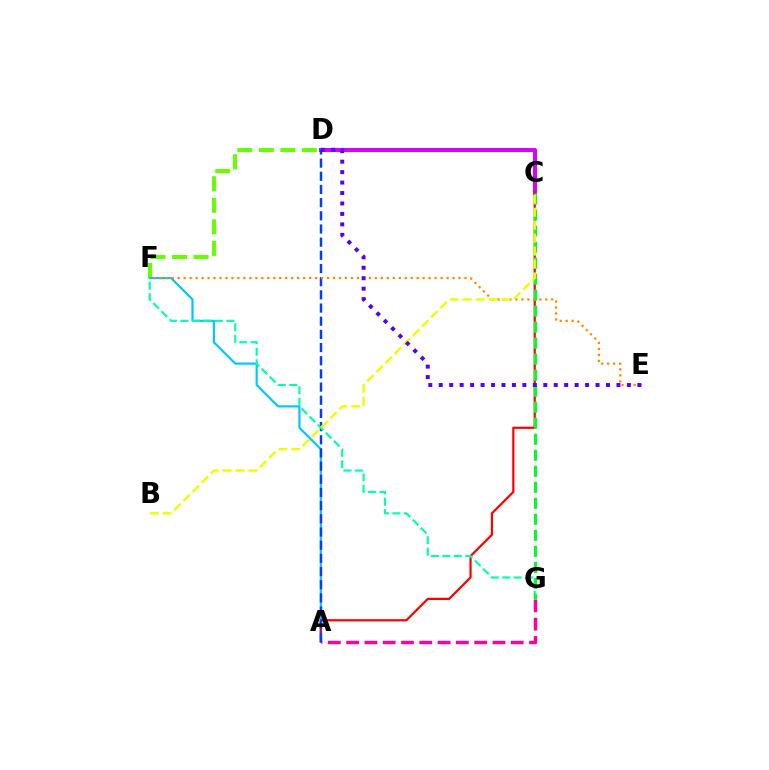{('C', 'D'): [{'color': '#d600ff', 'line_style': 'solid', 'thickness': 2.88}], ('D', 'F'): [{'color': '#66ff00', 'line_style': 'dashed', 'thickness': 2.92}], ('A', 'G'): [{'color': '#ff00a0', 'line_style': 'dashed', 'thickness': 2.48}], ('A', 'F'): [{'color': '#00c7ff', 'line_style': 'solid', 'thickness': 1.57}], ('A', 'C'): [{'color': '#ff0000', 'line_style': 'solid', 'thickness': 1.59}], ('A', 'D'): [{'color': '#003fff', 'line_style': 'dashed', 'thickness': 1.79}], ('E', 'F'): [{'color': '#ff8800', 'line_style': 'dotted', 'thickness': 1.62}], ('F', 'G'): [{'color': '#00ffaf', 'line_style': 'dashed', 'thickness': 1.56}], ('C', 'G'): [{'color': '#00ff27', 'line_style': 'dashed', 'thickness': 2.18}], ('B', 'C'): [{'color': '#eeff00', 'line_style': 'dashed', 'thickness': 1.76}], ('D', 'E'): [{'color': '#4f00ff', 'line_style': 'dotted', 'thickness': 2.84}]}